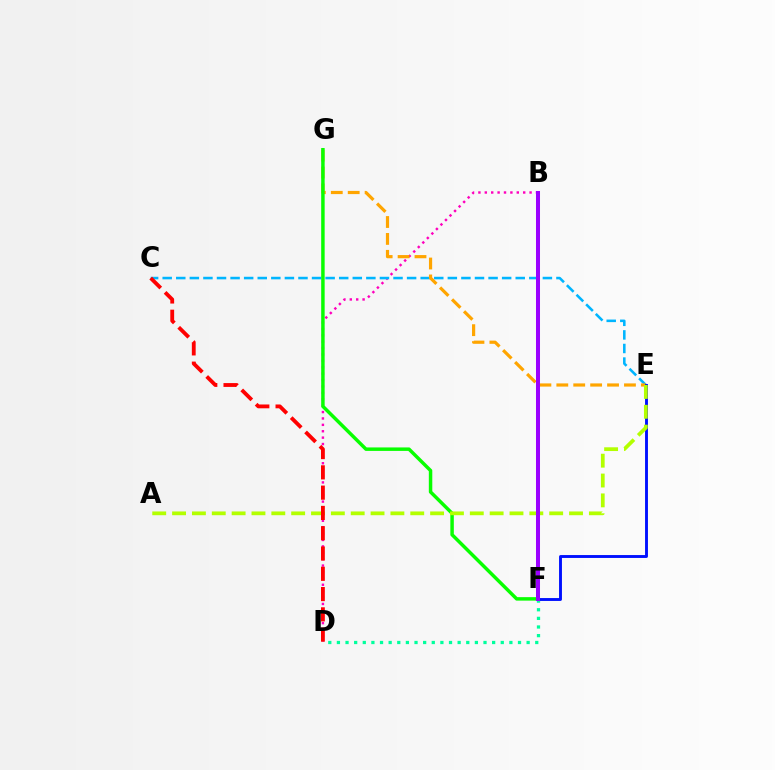{('B', 'D'): [{'color': '#ff00bd', 'line_style': 'dotted', 'thickness': 1.74}], ('C', 'E'): [{'color': '#00b5ff', 'line_style': 'dashed', 'thickness': 1.84}], ('E', 'G'): [{'color': '#ffa500', 'line_style': 'dashed', 'thickness': 2.3}], ('D', 'F'): [{'color': '#00ff9d', 'line_style': 'dotted', 'thickness': 2.34}], ('E', 'F'): [{'color': '#0010ff', 'line_style': 'solid', 'thickness': 2.08}], ('F', 'G'): [{'color': '#08ff00', 'line_style': 'solid', 'thickness': 2.5}], ('A', 'E'): [{'color': '#b3ff00', 'line_style': 'dashed', 'thickness': 2.7}], ('C', 'D'): [{'color': '#ff0000', 'line_style': 'dashed', 'thickness': 2.76}], ('B', 'F'): [{'color': '#9b00ff', 'line_style': 'solid', 'thickness': 2.89}]}